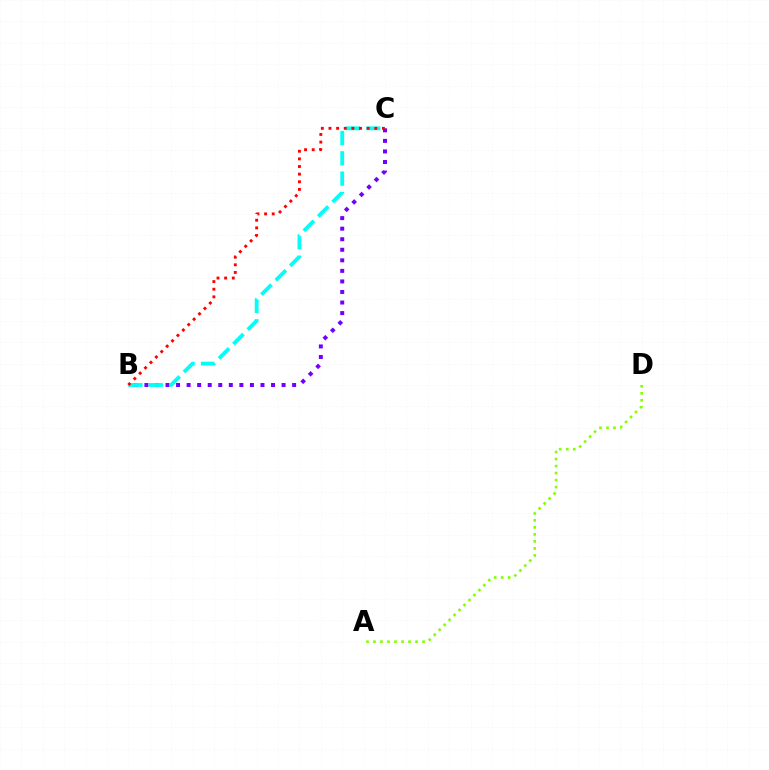{('B', 'C'): [{'color': '#7200ff', 'line_style': 'dotted', 'thickness': 2.87}, {'color': '#00fff6', 'line_style': 'dashed', 'thickness': 2.76}, {'color': '#ff0000', 'line_style': 'dotted', 'thickness': 2.07}], ('A', 'D'): [{'color': '#84ff00', 'line_style': 'dotted', 'thickness': 1.91}]}